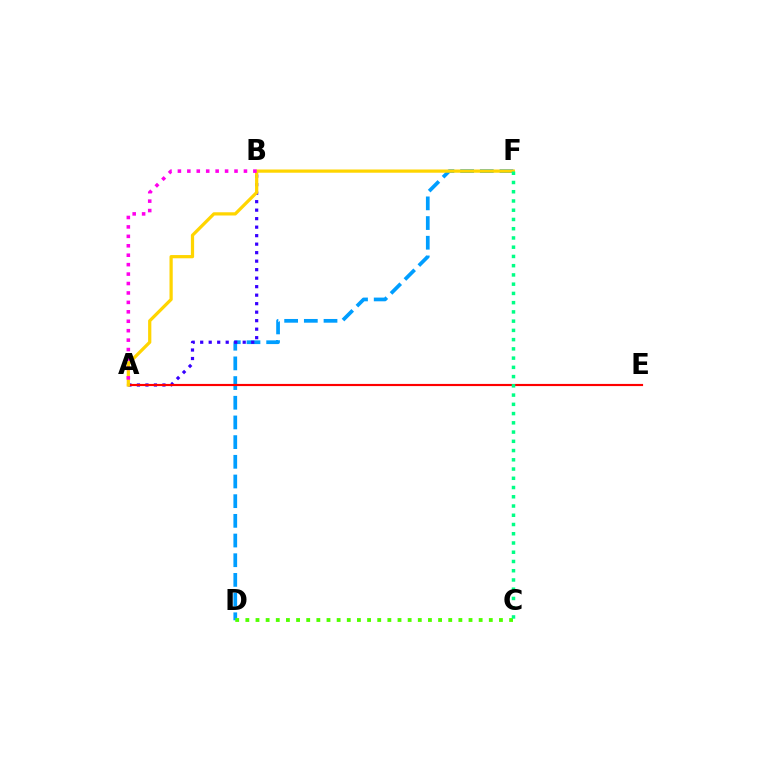{('D', 'F'): [{'color': '#009eff', 'line_style': 'dashed', 'thickness': 2.67}], ('A', 'B'): [{'color': '#3700ff', 'line_style': 'dotted', 'thickness': 2.31}, {'color': '#ff00ed', 'line_style': 'dotted', 'thickness': 2.56}], ('A', 'E'): [{'color': '#ff0000', 'line_style': 'solid', 'thickness': 1.55}], ('A', 'F'): [{'color': '#ffd500', 'line_style': 'solid', 'thickness': 2.33}], ('C', 'D'): [{'color': '#4fff00', 'line_style': 'dotted', 'thickness': 2.76}], ('C', 'F'): [{'color': '#00ff86', 'line_style': 'dotted', 'thickness': 2.51}]}